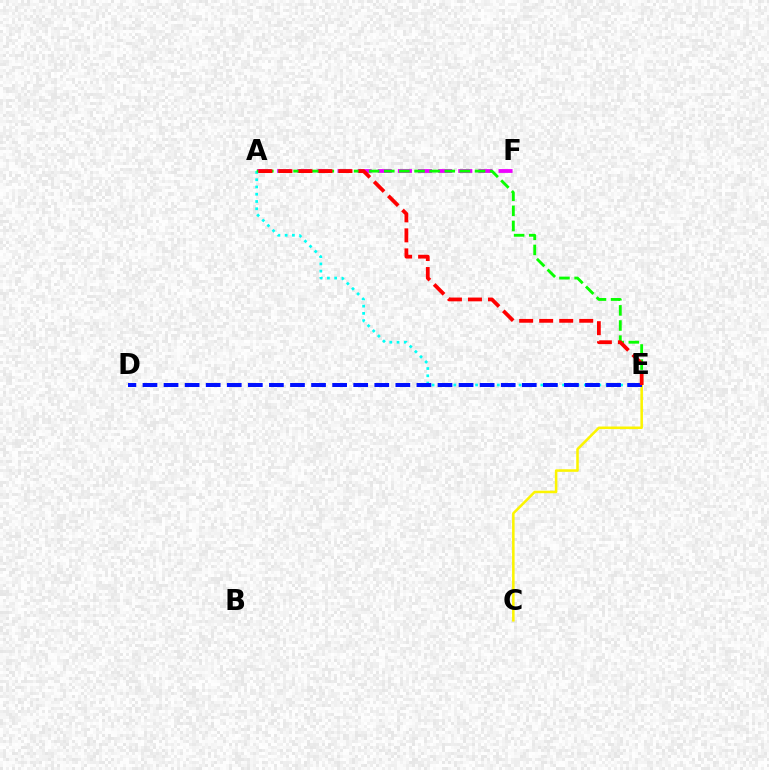{('A', 'F'): [{'color': '#ee00ff', 'line_style': 'dashed', 'thickness': 2.73}], ('A', 'E'): [{'color': '#00fff6', 'line_style': 'dotted', 'thickness': 1.97}, {'color': '#08ff00', 'line_style': 'dashed', 'thickness': 2.05}, {'color': '#ff0000', 'line_style': 'dashed', 'thickness': 2.72}], ('C', 'E'): [{'color': '#fcf500', 'line_style': 'solid', 'thickness': 1.83}], ('D', 'E'): [{'color': '#0010ff', 'line_style': 'dashed', 'thickness': 2.86}]}